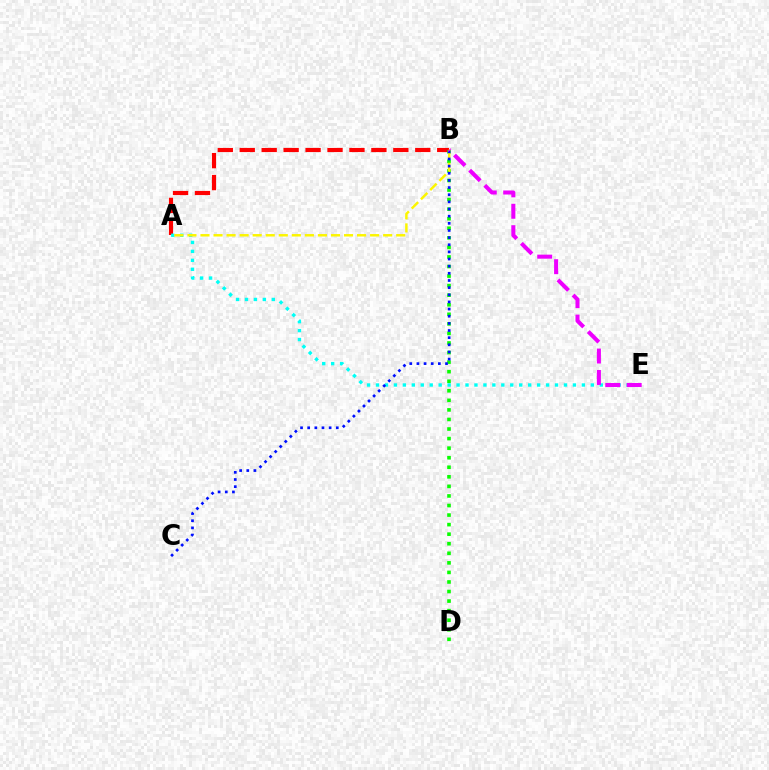{('A', 'B'): [{'color': '#ff0000', 'line_style': 'dashed', 'thickness': 2.98}, {'color': '#fcf500', 'line_style': 'dashed', 'thickness': 1.77}], ('B', 'D'): [{'color': '#08ff00', 'line_style': 'dotted', 'thickness': 2.6}], ('A', 'E'): [{'color': '#00fff6', 'line_style': 'dotted', 'thickness': 2.43}], ('B', 'C'): [{'color': '#0010ff', 'line_style': 'dotted', 'thickness': 1.94}], ('B', 'E'): [{'color': '#ee00ff', 'line_style': 'dashed', 'thickness': 2.91}]}